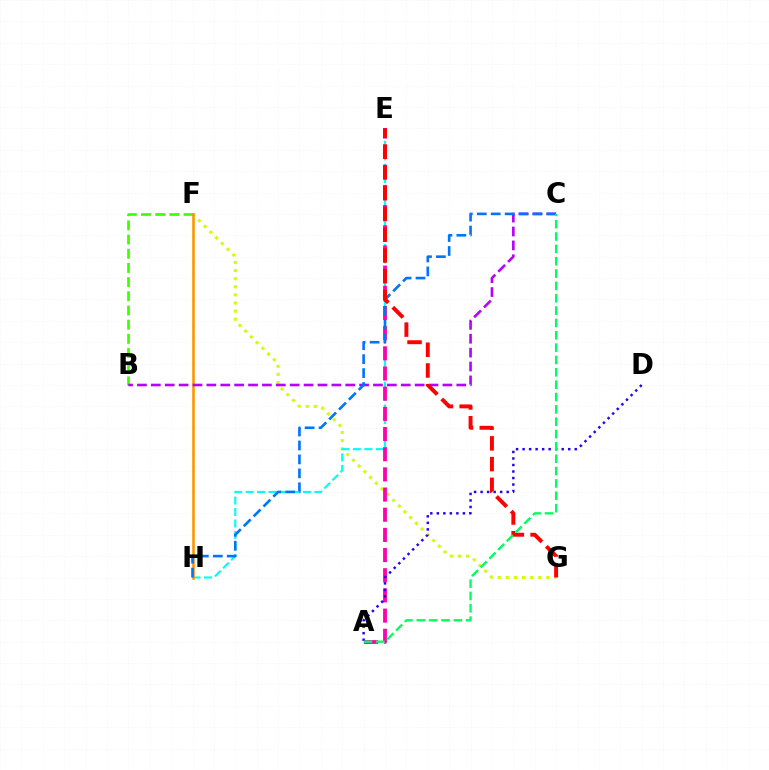{('F', 'G'): [{'color': '#d1ff00', 'line_style': 'dotted', 'thickness': 2.2}], ('E', 'H'): [{'color': '#00fff6', 'line_style': 'dashed', 'thickness': 1.56}], ('A', 'E'): [{'color': '#ff00ac', 'line_style': 'dashed', 'thickness': 2.74}], ('B', 'F'): [{'color': '#3dff00', 'line_style': 'dashed', 'thickness': 1.93}], ('F', 'H'): [{'color': '#ff9400', 'line_style': 'solid', 'thickness': 1.85}], ('A', 'D'): [{'color': '#2500ff', 'line_style': 'dotted', 'thickness': 1.77}], ('B', 'C'): [{'color': '#b900ff', 'line_style': 'dashed', 'thickness': 1.89}], ('C', 'H'): [{'color': '#0074ff', 'line_style': 'dashed', 'thickness': 1.89}], ('E', 'G'): [{'color': '#ff0000', 'line_style': 'dashed', 'thickness': 2.82}], ('A', 'C'): [{'color': '#00ff5c', 'line_style': 'dashed', 'thickness': 1.68}]}